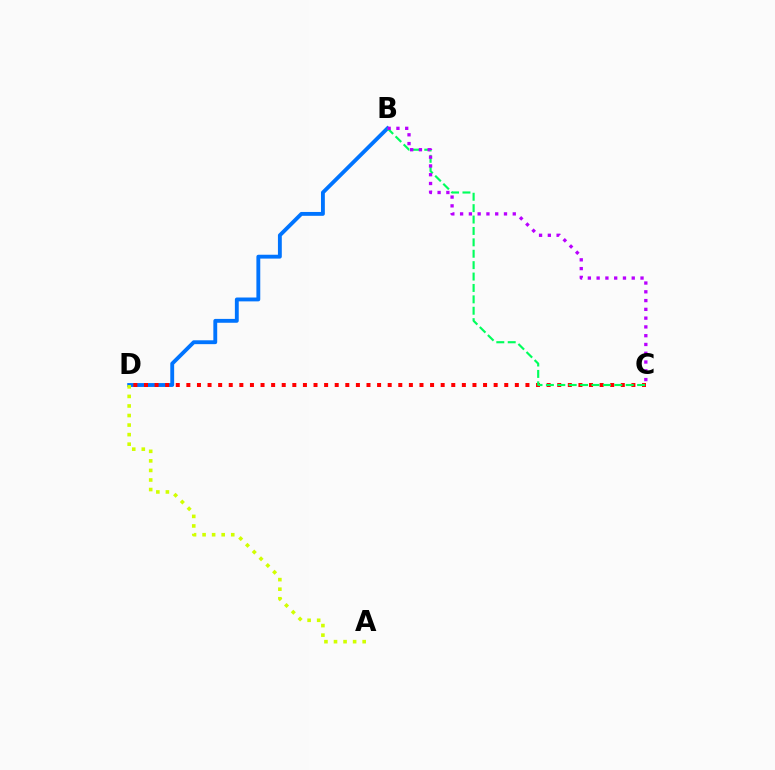{('B', 'D'): [{'color': '#0074ff', 'line_style': 'solid', 'thickness': 2.78}], ('A', 'D'): [{'color': '#d1ff00', 'line_style': 'dotted', 'thickness': 2.6}], ('C', 'D'): [{'color': '#ff0000', 'line_style': 'dotted', 'thickness': 2.88}], ('B', 'C'): [{'color': '#00ff5c', 'line_style': 'dashed', 'thickness': 1.55}, {'color': '#b900ff', 'line_style': 'dotted', 'thickness': 2.38}]}